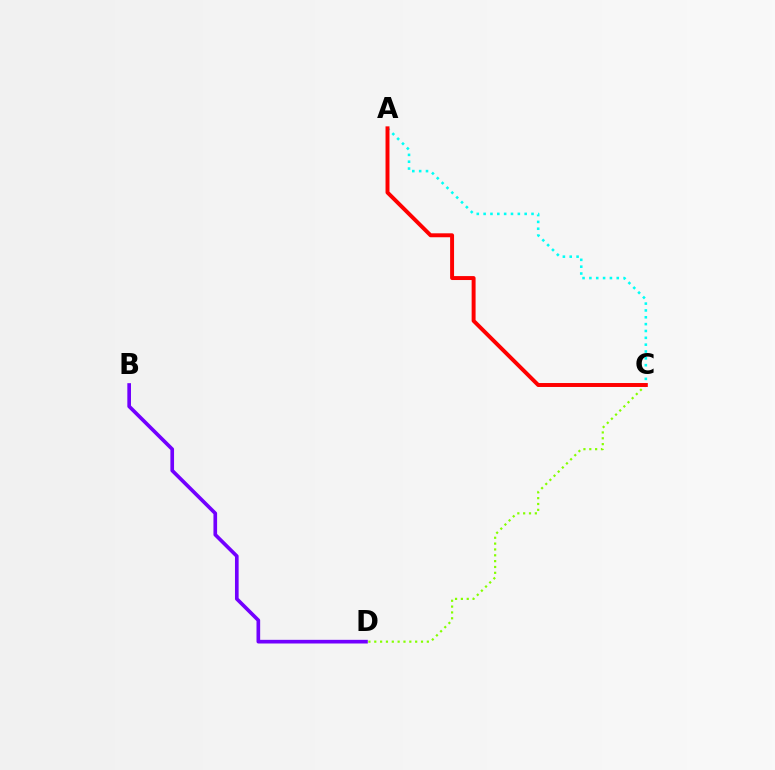{('B', 'D'): [{'color': '#7200ff', 'line_style': 'solid', 'thickness': 2.63}], ('A', 'C'): [{'color': '#00fff6', 'line_style': 'dotted', 'thickness': 1.86}, {'color': '#ff0000', 'line_style': 'solid', 'thickness': 2.84}], ('C', 'D'): [{'color': '#84ff00', 'line_style': 'dotted', 'thickness': 1.59}]}